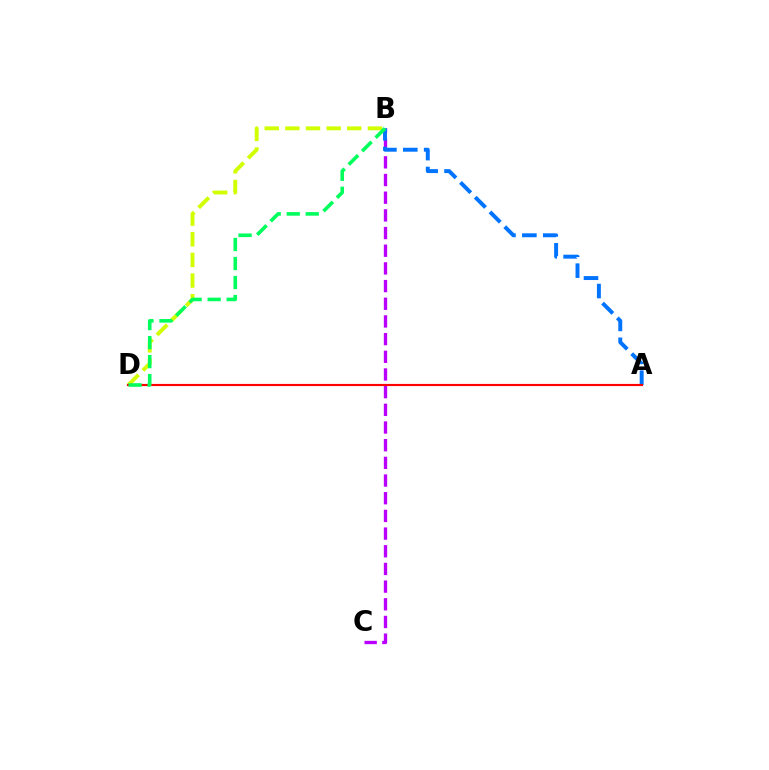{('B', 'C'): [{'color': '#b900ff', 'line_style': 'dashed', 'thickness': 2.4}], ('A', 'B'): [{'color': '#0074ff', 'line_style': 'dashed', 'thickness': 2.84}], ('B', 'D'): [{'color': '#d1ff00', 'line_style': 'dashed', 'thickness': 2.8}, {'color': '#00ff5c', 'line_style': 'dashed', 'thickness': 2.58}], ('A', 'D'): [{'color': '#ff0000', 'line_style': 'solid', 'thickness': 1.55}]}